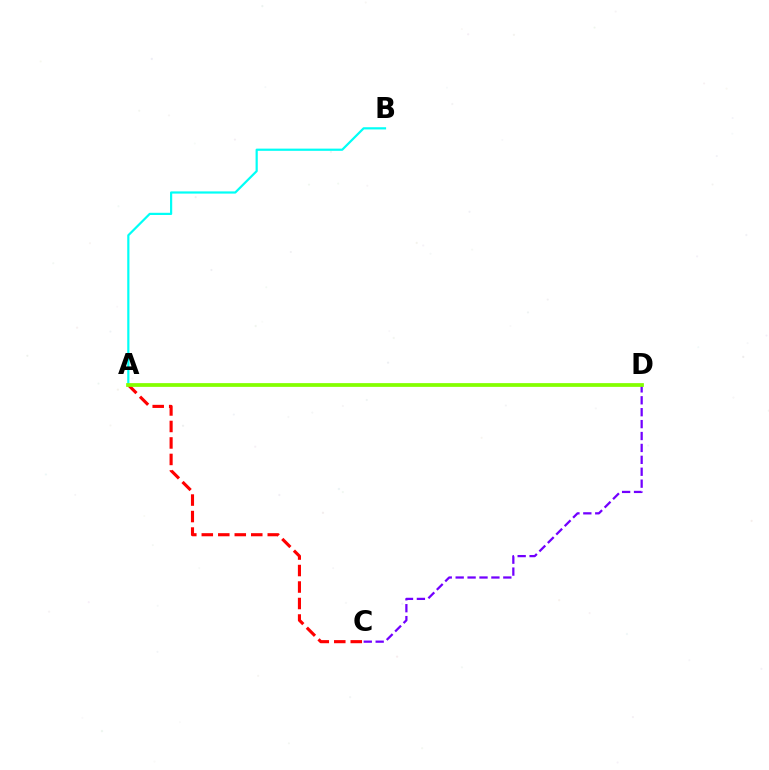{('A', 'C'): [{'color': '#ff0000', 'line_style': 'dashed', 'thickness': 2.24}], ('C', 'D'): [{'color': '#7200ff', 'line_style': 'dashed', 'thickness': 1.62}], ('A', 'B'): [{'color': '#00fff6', 'line_style': 'solid', 'thickness': 1.59}], ('A', 'D'): [{'color': '#84ff00', 'line_style': 'solid', 'thickness': 2.69}]}